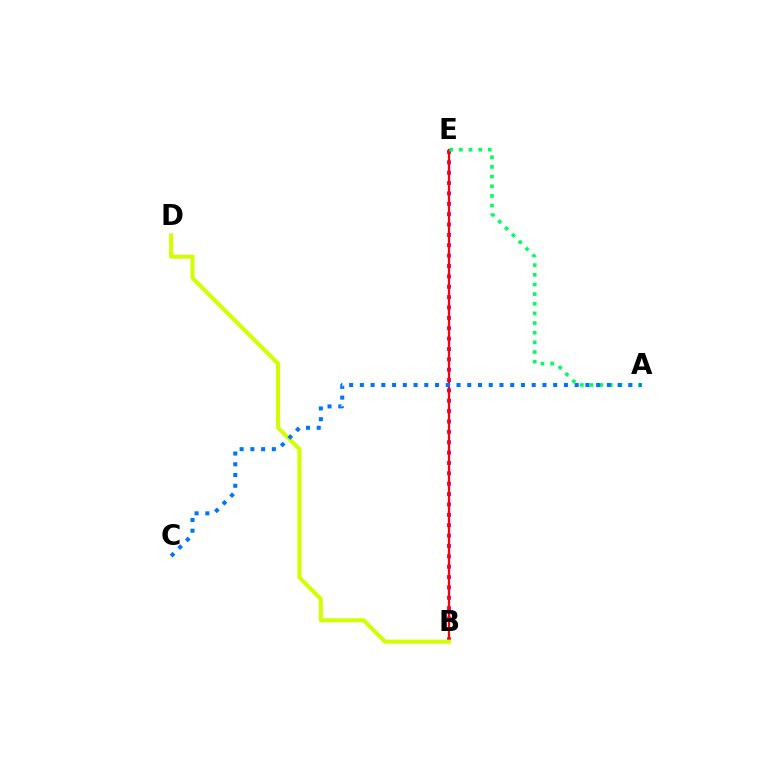{('B', 'E'): [{'color': '#b900ff', 'line_style': 'dotted', 'thickness': 2.82}, {'color': '#ff0000', 'line_style': 'solid', 'thickness': 1.61}], ('A', 'E'): [{'color': '#00ff5c', 'line_style': 'dotted', 'thickness': 2.62}], ('B', 'D'): [{'color': '#d1ff00', 'line_style': 'solid', 'thickness': 2.91}], ('A', 'C'): [{'color': '#0074ff', 'line_style': 'dotted', 'thickness': 2.92}]}